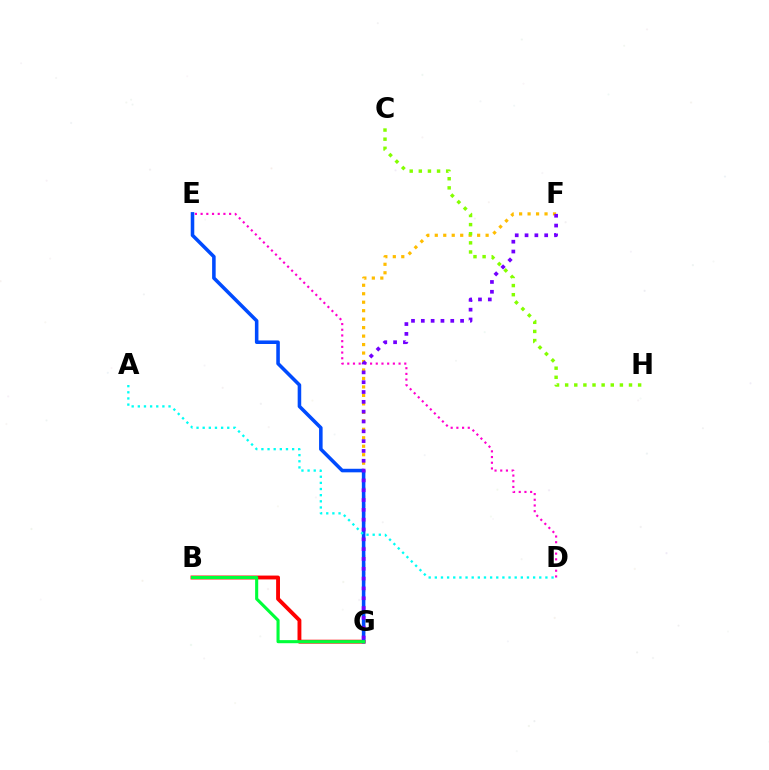{('D', 'E'): [{'color': '#ff00cf', 'line_style': 'dotted', 'thickness': 1.55}], ('F', 'G'): [{'color': '#ffbd00', 'line_style': 'dotted', 'thickness': 2.3}, {'color': '#7200ff', 'line_style': 'dotted', 'thickness': 2.67}], ('B', 'G'): [{'color': '#ff0000', 'line_style': 'solid', 'thickness': 2.78}, {'color': '#00ff39', 'line_style': 'solid', 'thickness': 2.23}], ('E', 'G'): [{'color': '#004bff', 'line_style': 'solid', 'thickness': 2.56}], ('A', 'D'): [{'color': '#00fff6', 'line_style': 'dotted', 'thickness': 1.67}], ('C', 'H'): [{'color': '#84ff00', 'line_style': 'dotted', 'thickness': 2.48}]}